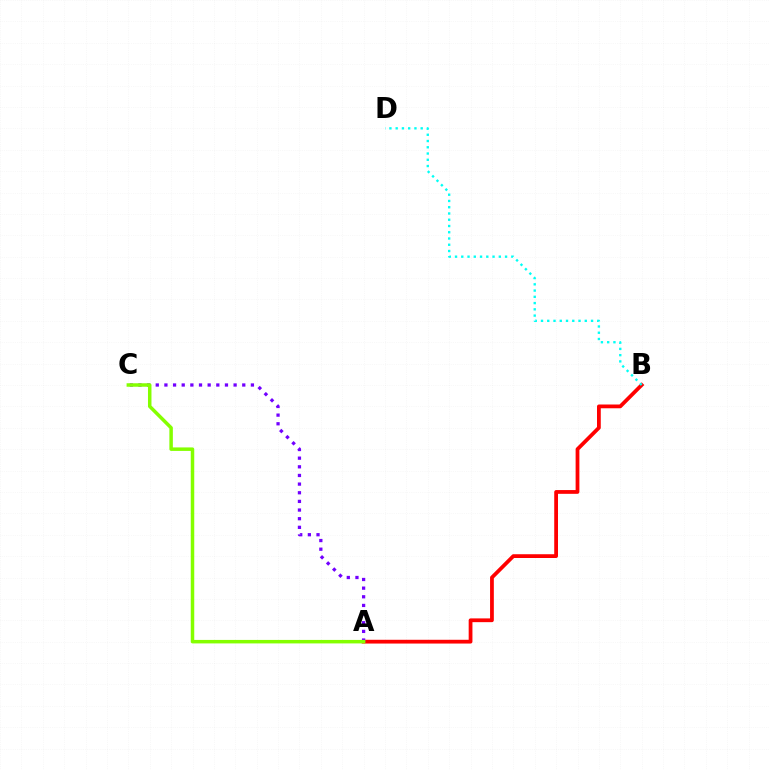{('A', 'B'): [{'color': '#ff0000', 'line_style': 'solid', 'thickness': 2.71}], ('B', 'D'): [{'color': '#00fff6', 'line_style': 'dotted', 'thickness': 1.7}], ('A', 'C'): [{'color': '#7200ff', 'line_style': 'dotted', 'thickness': 2.35}, {'color': '#84ff00', 'line_style': 'solid', 'thickness': 2.51}]}